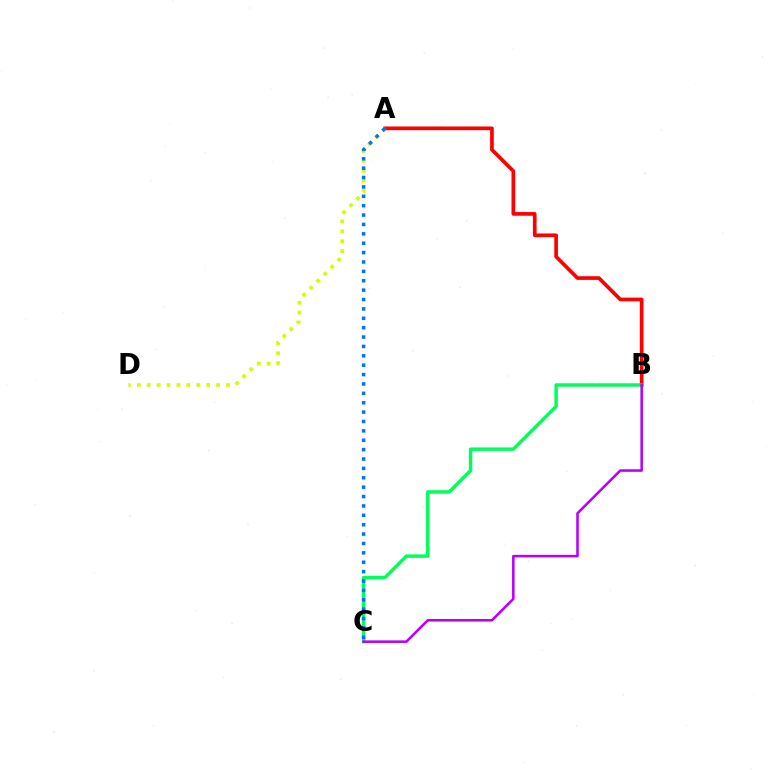{('A', 'B'): [{'color': '#ff0000', 'line_style': 'solid', 'thickness': 2.65}], ('A', 'D'): [{'color': '#d1ff00', 'line_style': 'dotted', 'thickness': 2.69}], ('B', 'C'): [{'color': '#00ff5c', 'line_style': 'solid', 'thickness': 2.49}, {'color': '#b900ff', 'line_style': 'solid', 'thickness': 1.85}], ('A', 'C'): [{'color': '#0074ff', 'line_style': 'dotted', 'thickness': 2.55}]}